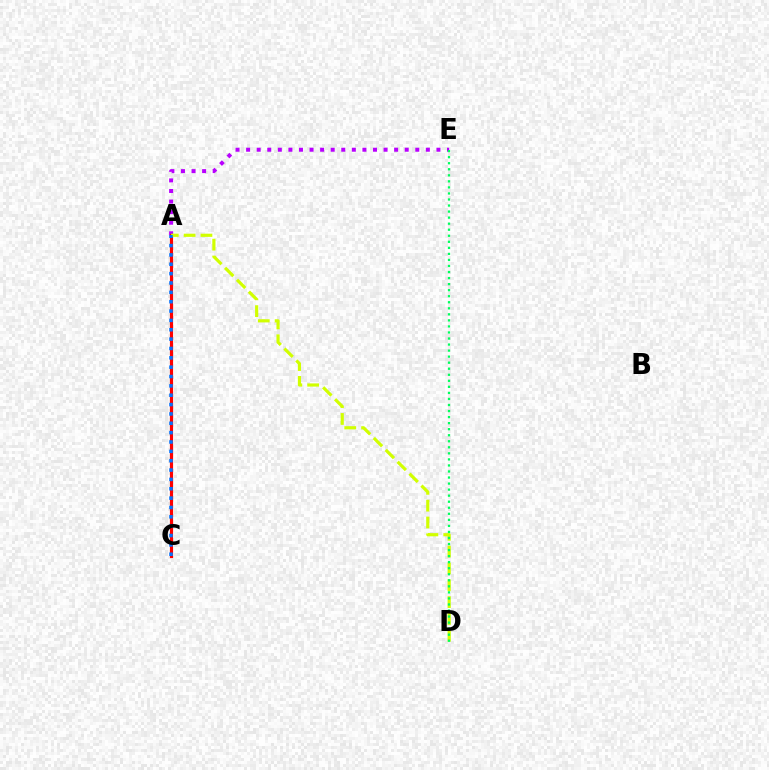{('A', 'E'): [{'color': '#b900ff', 'line_style': 'dotted', 'thickness': 2.87}], ('A', 'C'): [{'color': '#ff0000', 'line_style': 'solid', 'thickness': 2.28}, {'color': '#0074ff', 'line_style': 'dotted', 'thickness': 2.54}], ('A', 'D'): [{'color': '#d1ff00', 'line_style': 'dashed', 'thickness': 2.29}], ('D', 'E'): [{'color': '#00ff5c', 'line_style': 'dotted', 'thickness': 1.64}]}